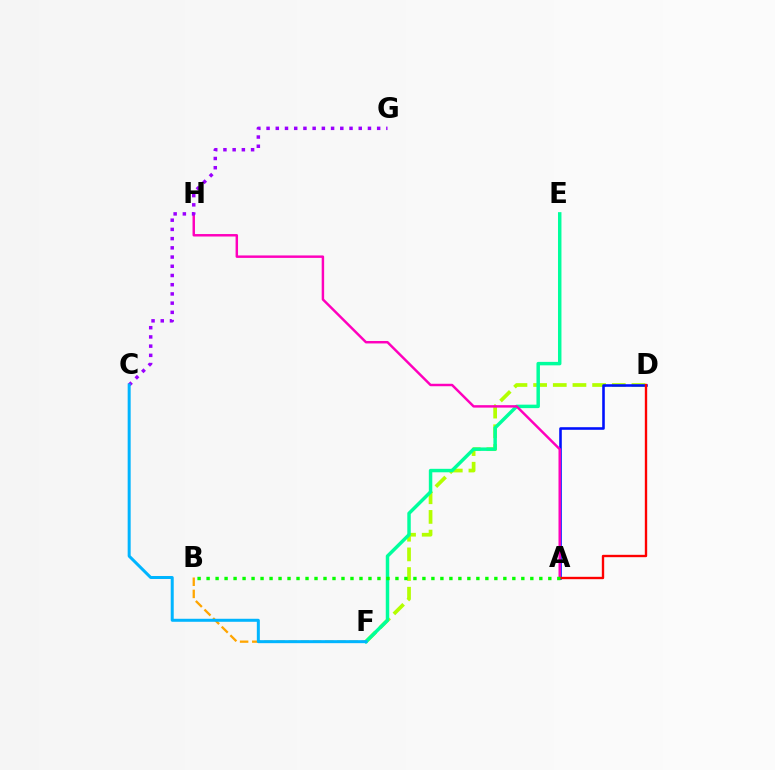{('D', 'F'): [{'color': '#b3ff00', 'line_style': 'dashed', 'thickness': 2.67}], ('A', 'D'): [{'color': '#0010ff', 'line_style': 'solid', 'thickness': 1.86}, {'color': '#ff0000', 'line_style': 'solid', 'thickness': 1.7}], ('E', 'F'): [{'color': '#00ff9d', 'line_style': 'solid', 'thickness': 2.49}], ('A', 'H'): [{'color': '#ff00bd', 'line_style': 'solid', 'thickness': 1.77}], ('B', 'F'): [{'color': '#ffa500', 'line_style': 'dashed', 'thickness': 1.65}], ('C', 'G'): [{'color': '#9b00ff', 'line_style': 'dotted', 'thickness': 2.5}], ('C', 'F'): [{'color': '#00b5ff', 'line_style': 'solid', 'thickness': 2.16}], ('A', 'B'): [{'color': '#08ff00', 'line_style': 'dotted', 'thickness': 2.44}]}